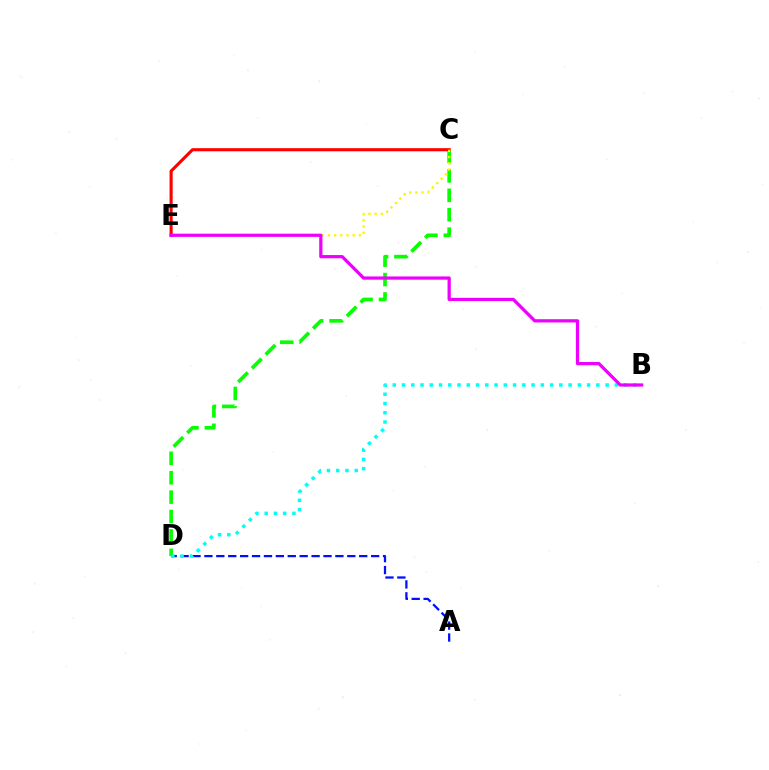{('C', 'D'): [{'color': '#08ff00', 'line_style': 'dashed', 'thickness': 2.64}], ('A', 'D'): [{'color': '#0010ff', 'line_style': 'dashed', 'thickness': 1.62}], ('B', 'D'): [{'color': '#00fff6', 'line_style': 'dotted', 'thickness': 2.51}], ('C', 'E'): [{'color': '#ff0000', 'line_style': 'solid', 'thickness': 2.24}, {'color': '#fcf500', 'line_style': 'dotted', 'thickness': 1.68}], ('B', 'E'): [{'color': '#ee00ff', 'line_style': 'solid', 'thickness': 2.33}]}